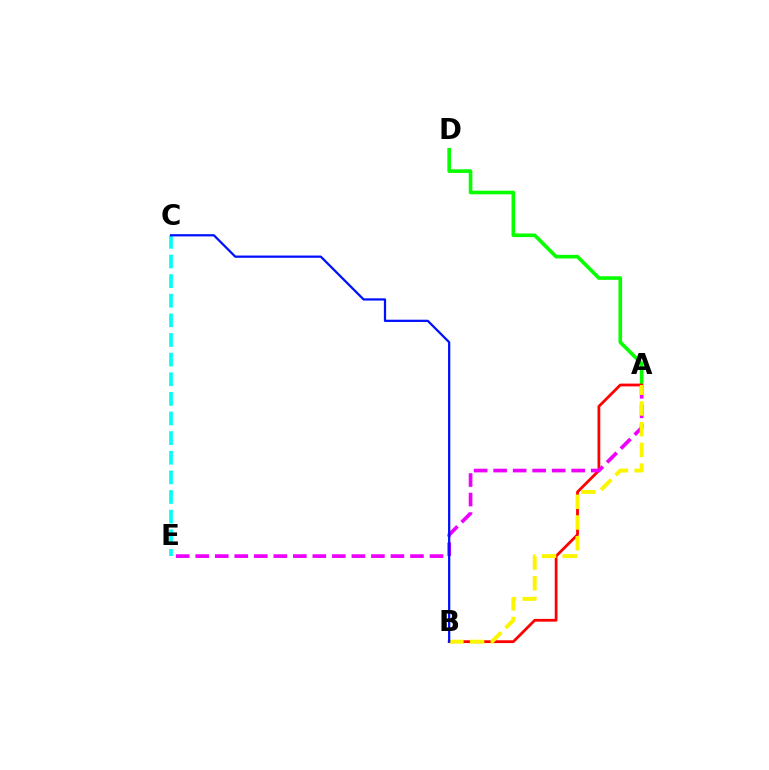{('A', 'D'): [{'color': '#08ff00', 'line_style': 'solid', 'thickness': 2.61}], ('A', 'B'): [{'color': '#ff0000', 'line_style': 'solid', 'thickness': 2.0}, {'color': '#fcf500', 'line_style': 'dashed', 'thickness': 2.81}], ('A', 'E'): [{'color': '#ee00ff', 'line_style': 'dashed', 'thickness': 2.65}], ('C', 'E'): [{'color': '#00fff6', 'line_style': 'dashed', 'thickness': 2.67}], ('B', 'C'): [{'color': '#0010ff', 'line_style': 'solid', 'thickness': 1.62}]}